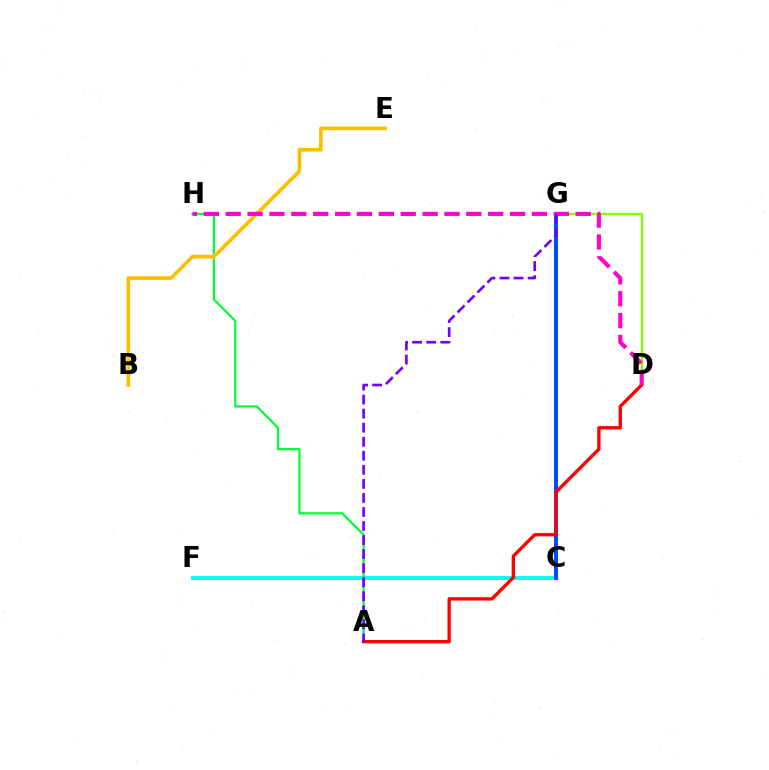{('C', 'F'): [{'color': '#00fff6', 'line_style': 'solid', 'thickness': 2.81}], ('A', 'H'): [{'color': '#00ff39', 'line_style': 'solid', 'thickness': 1.61}], ('C', 'G'): [{'color': '#004bff', 'line_style': 'solid', 'thickness': 2.86}], ('D', 'G'): [{'color': '#84ff00', 'line_style': 'solid', 'thickness': 1.73}], ('A', 'D'): [{'color': '#ff0000', 'line_style': 'solid', 'thickness': 2.4}], ('B', 'E'): [{'color': '#ffbd00', 'line_style': 'solid', 'thickness': 2.64}], ('D', 'H'): [{'color': '#ff00cf', 'line_style': 'dashed', 'thickness': 2.97}], ('A', 'G'): [{'color': '#7200ff', 'line_style': 'dashed', 'thickness': 1.91}]}